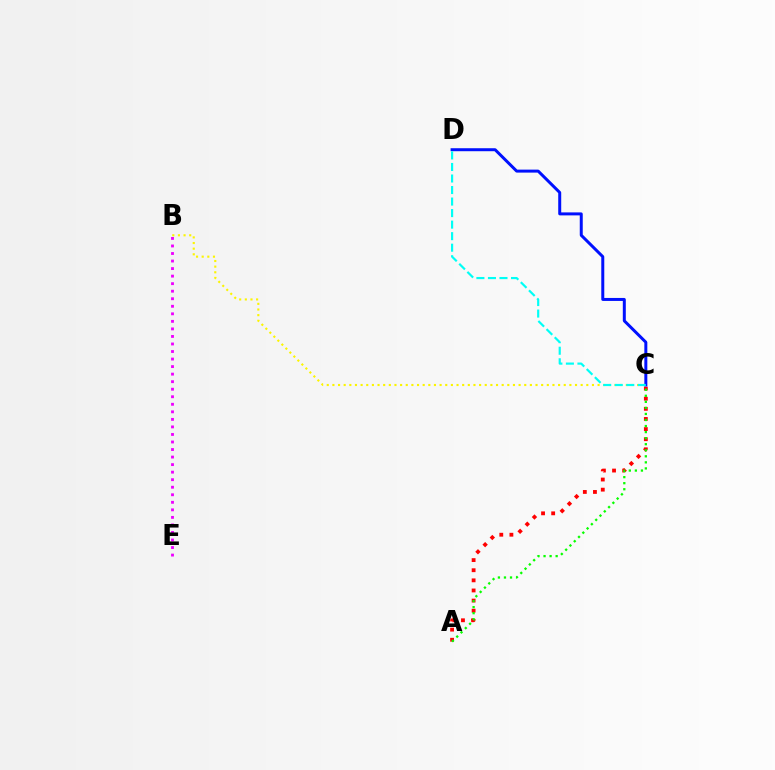{('B', 'C'): [{'color': '#fcf500', 'line_style': 'dotted', 'thickness': 1.53}], ('A', 'C'): [{'color': '#ff0000', 'line_style': 'dotted', 'thickness': 2.75}, {'color': '#08ff00', 'line_style': 'dotted', 'thickness': 1.64}], ('B', 'E'): [{'color': '#ee00ff', 'line_style': 'dotted', 'thickness': 2.05}], ('C', 'D'): [{'color': '#0010ff', 'line_style': 'solid', 'thickness': 2.15}, {'color': '#00fff6', 'line_style': 'dashed', 'thickness': 1.57}]}